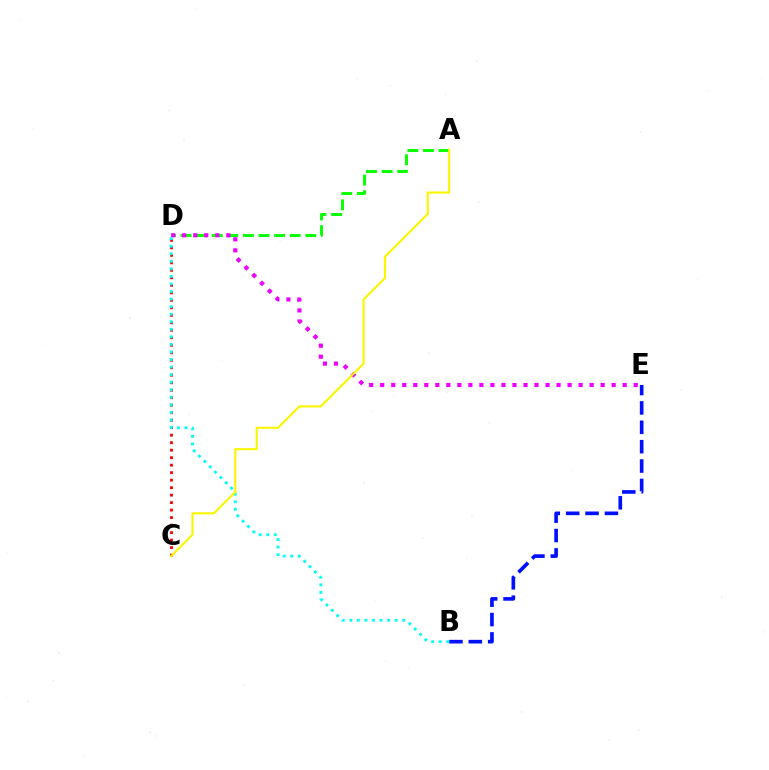{('A', 'D'): [{'color': '#08ff00', 'line_style': 'dashed', 'thickness': 2.12}], ('C', 'D'): [{'color': '#ff0000', 'line_style': 'dotted', 'thickness': 2.04}], ('D', 'E'): [{'color': '#ee00ff', 'line_style': 'dotted', 'thickness': 2.99}], ('B', 'E'): [{'color': '#0010ff', 'line_style': 'dashed', 'thickness': 2.63}], ('B', 'D'): [{'color': '#00fff6', 'line_style': 'dotted', 'thickness': 2.05}], ('A', 'C'): [{'color': '#fcf500', 'line_style': 'solid', 'thickness': 1.52}]}